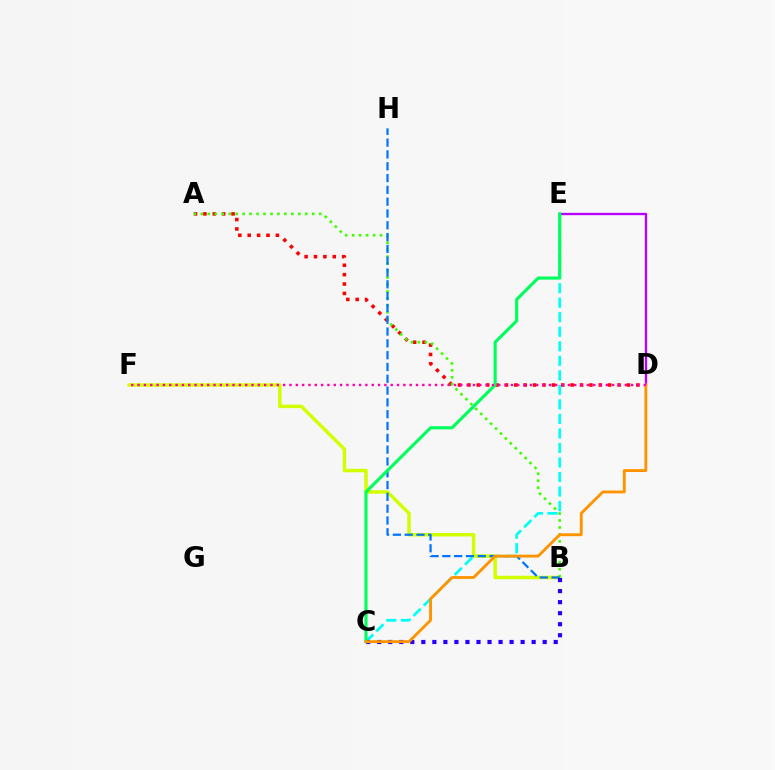{('A', 'D'): [{'color': '#ff0000', 'line_style': 'dotted', 'thickness': 2.55}], ('C', 'E'): [{'color': '#00fff6', 'line_style': 'dashed', 'thickness': 1.97}, {'color': '#00ff5c', 'line_style': 'solid', 'thickness': 2.25}], ('B', 'F'): [{'color': '#d1ff00', 'line_style': 'solid', 'thickness': 2.5}], ('A', 'B'): [{'color': '#3dff00', 'line_style': 'dotted', 'thickness': 1.89}], ('B', 'H'): [{'color': '#0074ff', 'line_style': 'dashed', 'thickness': 1.6}], ('B', 'C'): [{'color': '#2500ff', 'line_style': 'dotted', 'thickness': 3.0}], ('D', 'E'): [{'color': '#b900ff', 'line_style': 'solid', 'thickness': 1.69}], ('C', 'D'): [{'color': '#ff9400', 'line_style': 'solid', 'thickness': 2.07}], ('D', 'F'): [{'color': '#ff00ac', 'line_style': 'dotted', 'thickness': 1.72}]}